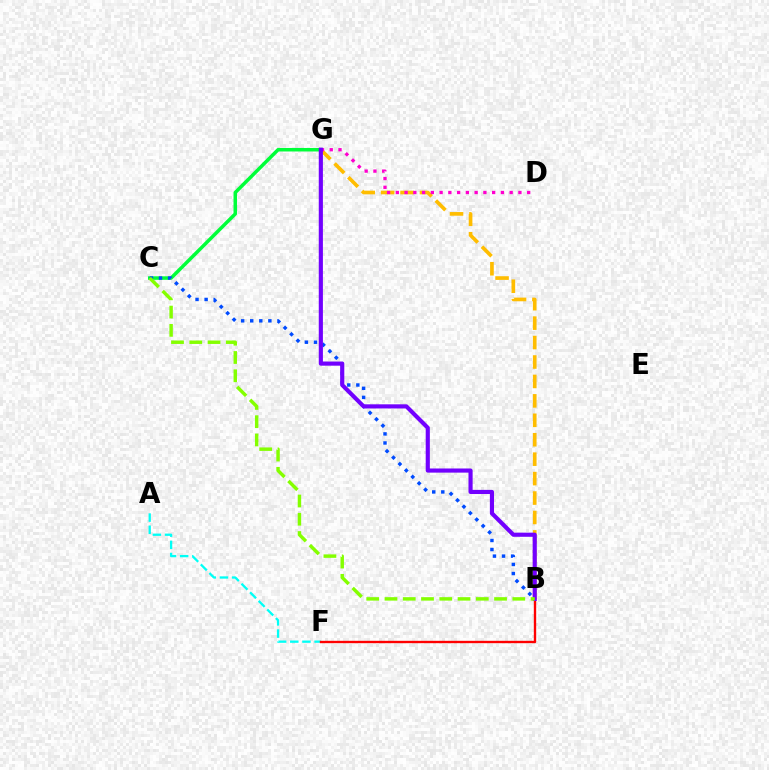{('A', 'F'): [{'color': '#00fff6', 'line_style': 'dashed', 'thickness': 1.65}], ('B', 'G'): [{'color': '#ffbd00', 'line_style': 'dashed', 'thickness': 2.64}, {'color': '#7200ff', 'line_style': 'solid', 'thickness': 2.98}], ('C', 'G'): [{'color': '#00ff39', 'line_style': 'solid', 'thickness': 2.53}], ('D', 'G'): [{'color': '#ff00cf', 'line_style': 'dotted', 'thickness': 2.38}], ('B', 'C'): [{'color': '#004bff', 'line_style': 'dotted', 'thickness': 2.47}, {'color': '#84ff00', 'line_style': 'dashed', 'thickness': 2.48}], ('B', 'F'): [{'color': '#ff0000', 'line_style': 'solid', 'thickness': 1.71}]}